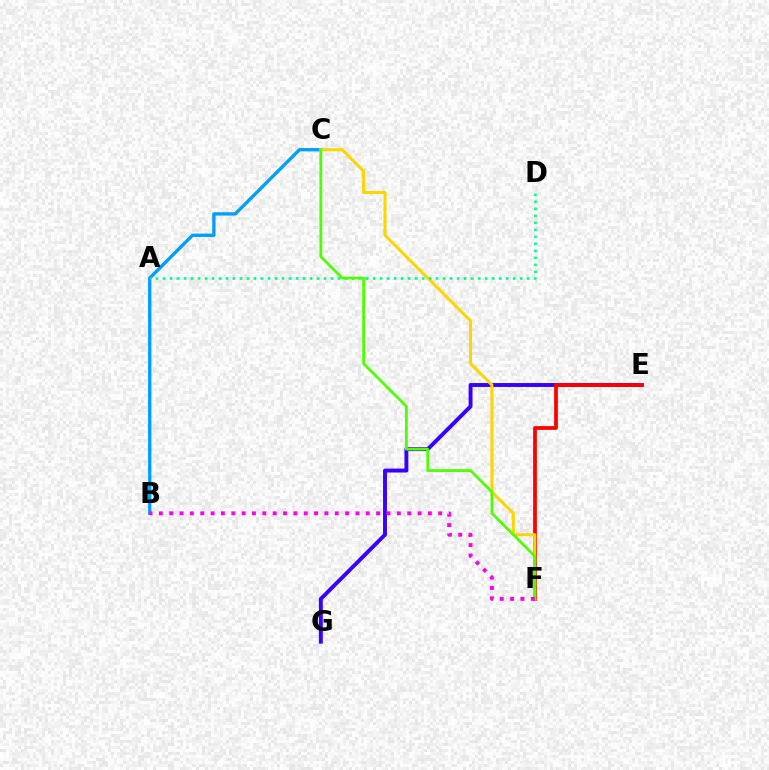{('B', 'C'): [{'color': '#009eff', 'line_style': 'solid', 'thickness': 2.4}], ('E', 'G'): [{'color': '#3700ff', 'line_style': 'solid', 'thickness': 2.82}], ('E', 'F'): [{'color': '#ff0000', 'line_style': 'solid', 'thickness': 2.7}], ('C', 'F'): [{'color': '#ffd500', 'line_style': 'solid', 'thickness': 2.18}, {'color': '#4fff00', 'line_style': 'solid', 'thickness': 1.99}], ('A', 'D'): [{'color': '#00ff86', 'line_style': 'dotted', 'thickness': 1.9}], ('B', 'F'): [{'color': '#ff00ed', 'line_style': 'dotted', 'thickness': 2.81}]}